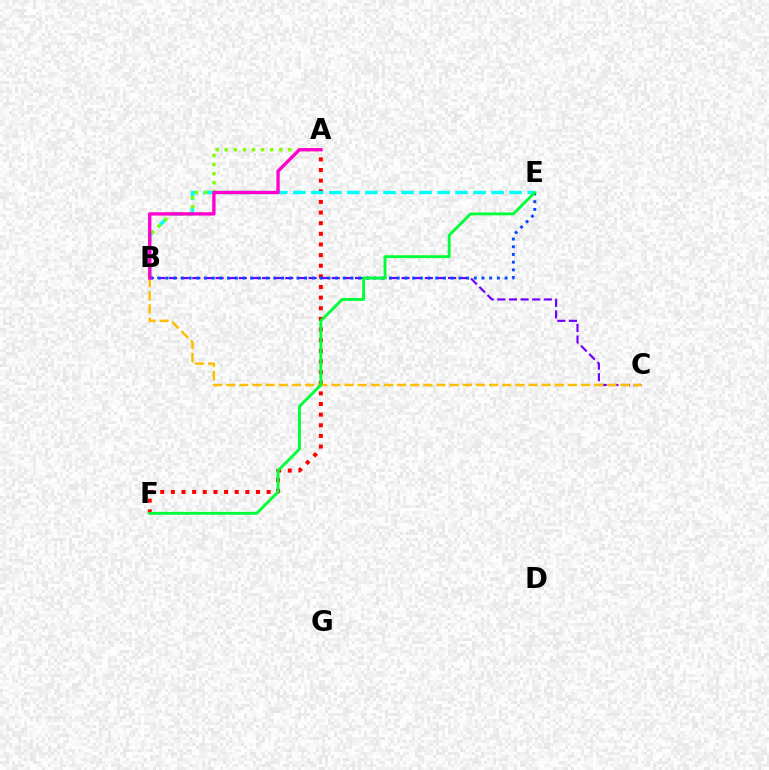{('A', 'F'): [{'color': '#ff0000', 'line_style': 'dotted', 'thickness': 2.89}], ('B', 'E'): [{'color': '#00fff6', 'line_style': 'dashed', 'thickness': 2.45}, {'color': '#004bff', 'line_style': 'dotted', 'thickness': 2.09}], ('B', 'C'): [{'color': '#7200ff', 'line_style': 'dashed', 'thickness': 1.58}, {'color': '#ffbd00', 'line_style': 'dashed', 'thickness': 1.79}], ('A', 'B'): [{'color': '#84ff00', 'line_style': 'dotted', 'thickness': 2.47}, {'color': '#ff00cf', 'line_style': 'solid', 'thickness': 2.41}], ('E', 'F'): [{'color': '#00ff39', 'line_style': 'solid', 'thickness': 2.07}]}